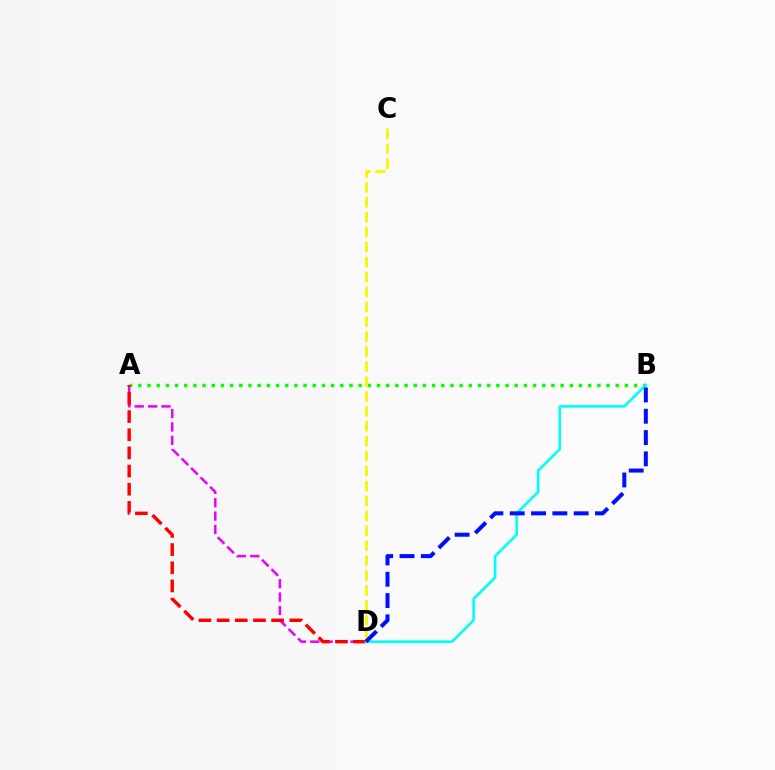{('A', 'D'): [{'color': '#ee00ff', 'line_style': 'dashed', 'thickness': 1.82}, {'color': '#ff0000', 'line_style': 'dashed', 'thickness': 2.47}], ('A', 'B'): [{'color': '#08ff00', 'line_style': 'dotted', 'thickness': 2.49}], ('C', 'D'): [{'color': '#fcf500', 'line_style': 'dashed', 'thickness': 2.03}], ('B', 'D'): [{'color': '#00fff6', 'line_style': 'solid', 'thickness': 1.89}, {'color': '#0010ff', 'line_style': 'dashed', 'thickness': 2.9}]}